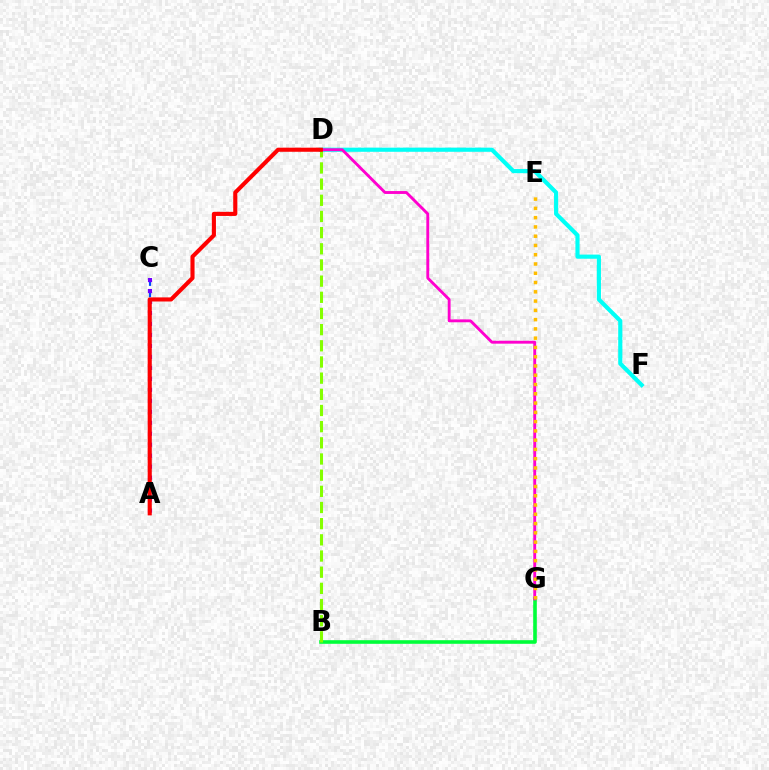{('B', 'G'): [{'color': '#00ff39', 'line_style': 'solid', 'thickness': 2.6}], ('D', 'F'): [{'color': '#00fff6', 'line_style': 'solid', 'thickness': 2.98}], ('B', 'D'): [{'color': '#84ff00', 'line_style': 'dashed', 'thickness': 2.2}], ('A', 'C'): [{'color': '#004bff', 'line_style': 'dashed', 'thickness': 1.54}, {'color': '#7200ff', 'line_style': 'dotted', 'thickness': 2.98}], ('D', 'G'): [{'color': '#ff00cf', 'line_style': 'solid', 'thickness': 2.07}], ('A', 'D'): [{'color': '#ff0000', 'line_style': 'solid', 'thickness': 2.95}], ('E', 'G'): [{'color': '#ffbd00', 'line_style': 'dotted', 'thickness': 2.52}]}